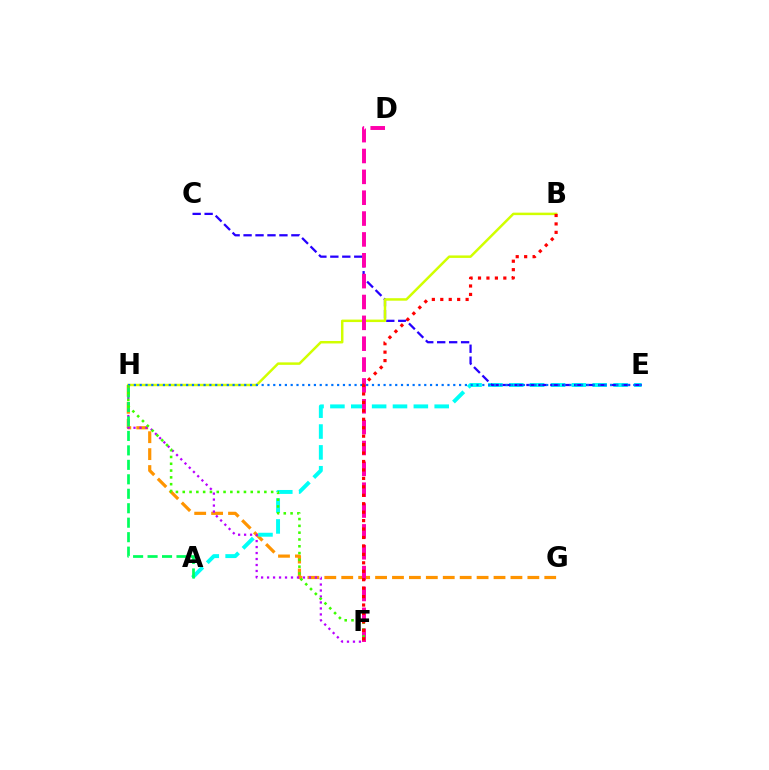{('G', 'H'): [{'color': '#ff9400', 'line_style': 'dashed', 'thickness': 2.3}], ('A', 'E'): [{'color': '#00fff6', 'line_style': 'dashed', 'thickness': 2.83}], ('C', 'E'): [{'color': '#2500ff', 'line_style': 'dashed', 'thickness': 1.62}], ('F', 'H'): [{'color': '#b900ff', 'line_style': 'dotted', 'thickness': 1.62}, {'color': '#3dff00', 'line_style': 'dotted', 'thickness': 1.85}], ('B', 'H'): [{'color': '#d1ff00', 'line_style': 'solid', 'thickness': 1.79}], ('D', 'F'): [{'color': '#ff00ac', 'line_style': 'dashed', 'thickness': 2.83}], ('A', 'H'): [{'color': '#00ff5c', 'line_style': 'dashed', 'thickness': 1.97}], ('E', 'H'): [{'color': '#0074ff', 'line_style': 'dotted', 'thickness': 1.58}], ('B', 'F'): [{'color': '#ff0000', 'line_style': 'dotted', 'thickness': 2.29}]}